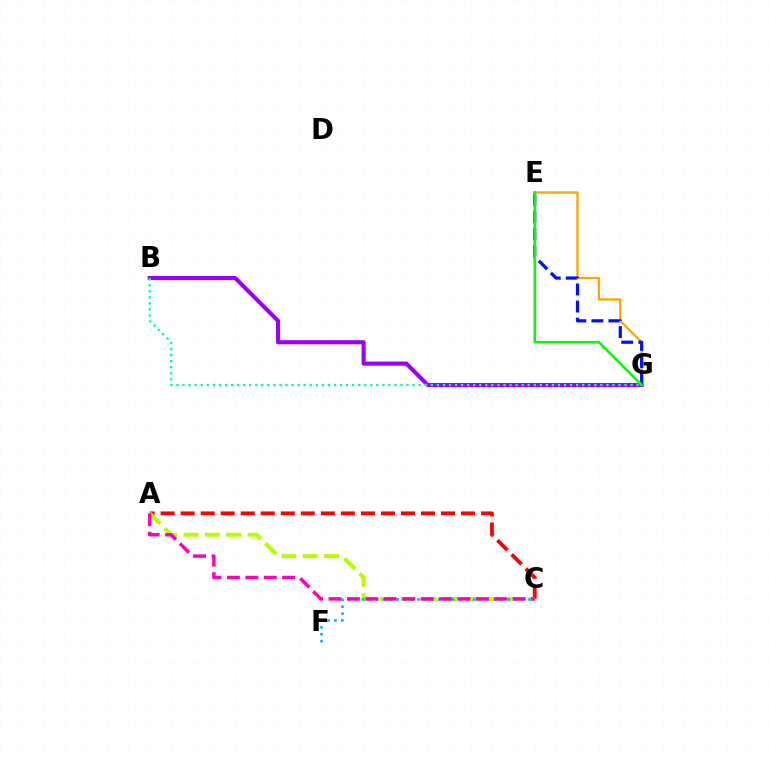{('E', 'G'): [{'color': '#ffa500', 'line_style': 'solid', 'thickness': 1.68}, {'color': '#0010ff', 'line_style': 'dashed', 'thickness': 2.32}, {'color': '#08ff00', 'line_style': 'solid', 'thickness': 1.87}], ('B', 'G'): [{'color': '#9b00ff', 'line_style': 'solid', 'thickness': 2.95}, {'color': '#00ff9d', 'line_style': 'dotted', 'thickness': 1.64}], ('A', 'C'): [{'color': '#ff0000', 'line_style': 'dashed', 'thickness': 2.72}, {'color': '#b3ff00', 'line_style': 'dashed', 'thickness': 2.9}, {'color': '#ff00bd', 'line_style': 'dashed', 'thickness': 2.5}], ('C', 'F'): [{'color': '#00b5ff', 'line_style': 'dotted', 'thickness': 1.89}]}